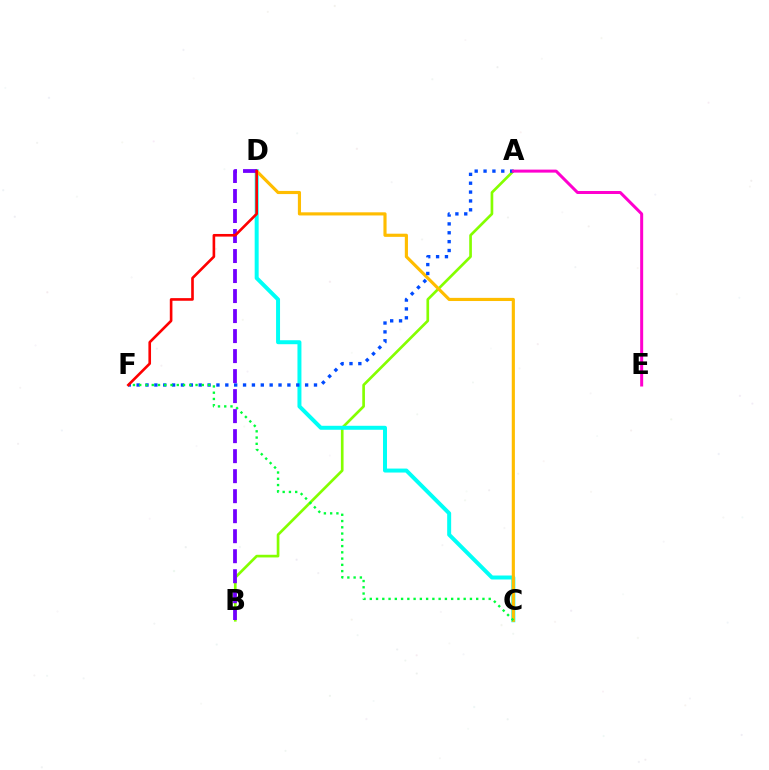{('A', 'B'): [{'color': '#84ff00', 'line_style': 'solid', 'thickness': 1.92}], ('C', 'D'): [{'color': '#00fff6', 'line_style': 'solid', 'thickness': 2.86}, {'color': '#ffbd00', 'line_style': 'solid', 'thickness': 2.27}], ('A', 'F'): [{'color': '#004bff', 'line_style': 'dotted', 'thickness': 2.41}], ('A', 'E'): [{'color': '#ff00cf', 'line_style': 'solid', 'thickness': 2.16}], ('C', 'F'): [{'color': '#00ff39', 'line_style': 'dotted', 'thickness': 1.7}], ('B', 'D'): [{'color': '#7200ff', 'line_style': 'dashed', 'thickness': 2.72}], ('D', 'F'): [{'color': '#ff0000', 'line_style': 'solid', 'thickness': 1.89}]}